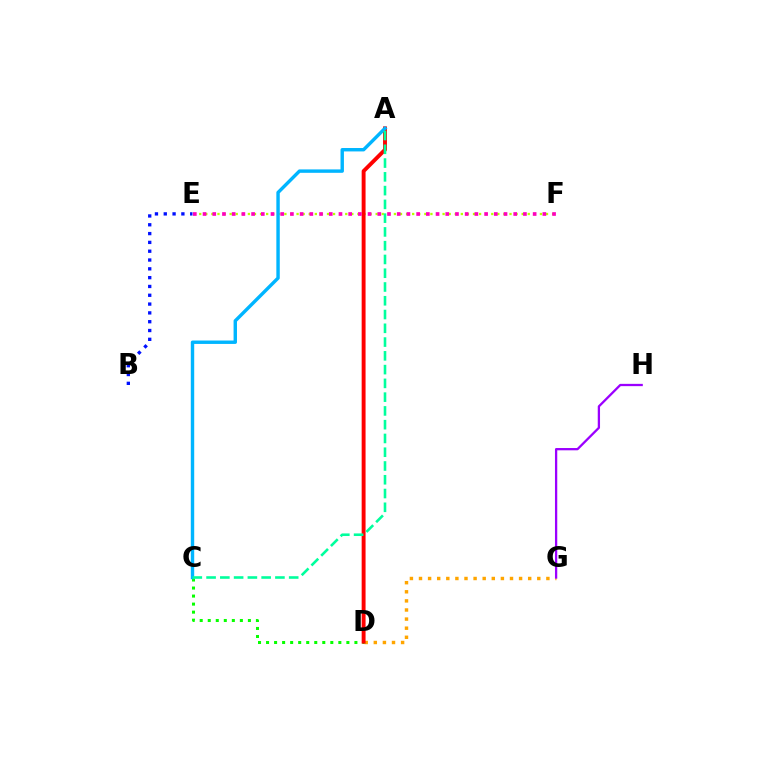{('D', 'G'): [{'color': '#ffa500', 'line_style': 'dotted', 'thickness': 2.47}], ('G', 'H'): [{'color': '#9b00ff', 'line_style': 'solid', 'thickness': 1.65}], ('E', 'F'): [{'color': '#b3ff00', 'line_style': 'dotted', 'thickness': 1.65}, {'color': '#ff00bd', 'line_style': 'dotted', 'thickness': 2.64}], ('C', 'D'): [{'color': '#08ff00', 'line_style': 'dotted', 'thickness': 2.18}], ('A', 'D'): [{'color': '#ff0000', 'line_style': 'solid', 'thickness': 2.81}], ('B', 'E'): [{'color': '#0010ff', 'line_style': 'dotted', 'thickness': 2.39}], ('A', 'C'): [{'color': '#00b5ff', 'line_style': 'solid', 'thickness': 2.46}, {'color': '#00ff9d', 'line_style': 'dashed', 'thickness': 1.87}]}